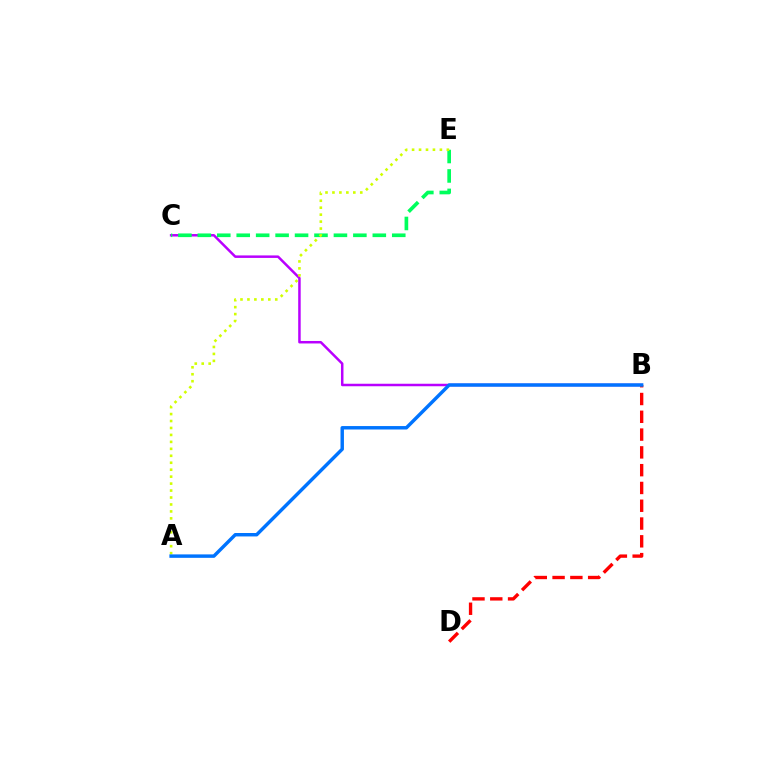{('B', 'C'): [{'color': '#b900ff', 'line_style': 'solid', 'thickness': 1.8}], ('C', 'E'): [{'color': '#00ff5c', 'line_style': 'dashed', 'thickness': 2.64}], ('A', 'E'): [{'color': '#d1ff00', 'line_style': 'dotted', 'thickness': 1.89}], ('B', 'D'): [{'color': '#ff0000', 'line_style': 'dashed', 'thickness': 2.42}], ('A', 'B'): [{'color': '#0074ff', 'line_style': 'solid', 'thickness': 2.48}]}